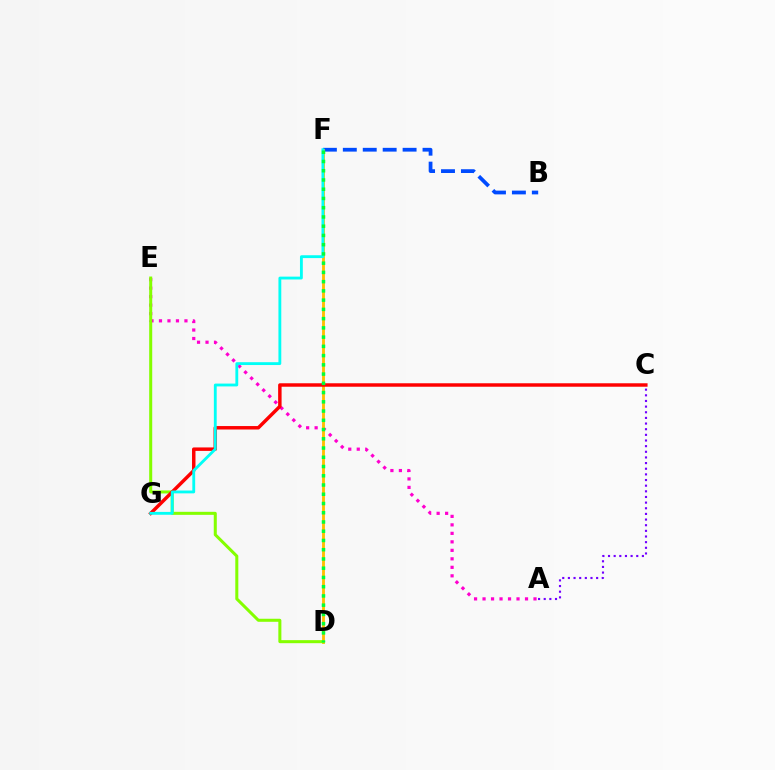{('A', 'E'): [{'color': '#ff00cf', 'line_style': 'dotted', 'thickness': 2.31}], ('B', 'F'): [{'color': '#004bff', 'line_style': 'dashed', 'thickness': 2.71}], ('D', 'F'): [{'color': '#ffbd00', 'line_style': 'solid', 'thickness': 2.05}, {'color': '#00ff39', 'line_style': 'dotted', 'thickness': 2.51}], ('D', 'E'): [{'color': '#84ff00', 'line_style': 'solid', 'thickness': 2.18}], ('C', 'G'): [{'color': '#ff0000', 'line_style': 'solid', 'thickness': 2.49}], ('F', 'G'): [{'color': '#00fff6', 'line_style': 'solid', 'thickness': 2.04}], ('A', 'C'): [{'color': '#7200ff', 'line_style': 'dotted', 'thickness': 1.53}]}